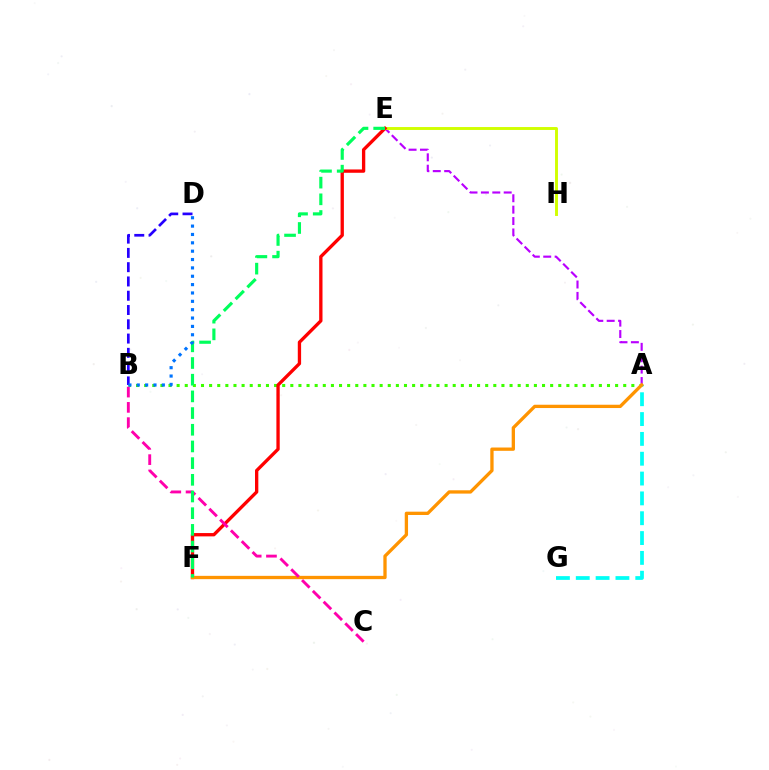{('A', 'E'): [{'color': '#b900ff', 'line_style': 'dashed', 'thickness': 1.55}], ('E', 'H'): [{'color': '#d1ff00', 'line_style': 'solid', 'thickness': 2.1}], ('A', 'B'): [{'color': '#3dff00', 'line_style': 'dotted', 'thickness': 2.21}], ('E', 'F'): [{'color': '#ff0000', 'line_style': 'solid', 'thickness': 2.39}, {'color': '#00ff5c', 'line_style': 'dashed', 'thickness': 2.27}], ('A', 'G'): [{'color': '#00fff6', 'line_style': 'dashed', 'thickness': 2.69}], ('A', 'F'): [{'color': '#ff9400', 'line_style': 'solid', 'thickness': 2.38}], ('B', 'C'): [{'color': '#ff00ac', 'line_style': 'dashed', 'thickness': 2.08}], ('B', 'D'): [{'color': '#2500ff', 'line_style': 'dashed', 'thickness': 1.94}, {'color': '#0074ff', 'line_style': 'dotted', 'thickness': 2.27}]}